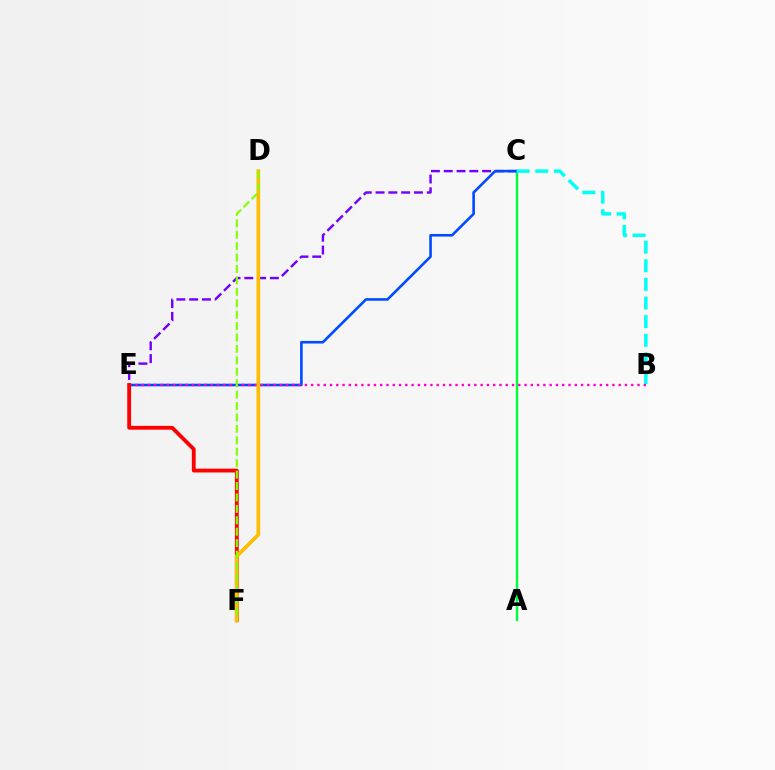{('A', 'C'): [{'color': '#00ff39', 'line_style': 'solid', 'thickness': 1.74}], ('C', 'E'): [{'color': '#7200ff', 'line_style': 'dashed', 'thickness': 1.74}, {'color': '#004bff', 'line_style': 'solid', 'thickness': 1.87}], ('B', 'C'): [{'color': '#00fff6', 'line_style': 'dashed', 'thickness': 2.53}], ('B', 'E'): [{'color': '#ff00cf', 'line_style': 'dotted', 'thickness': 1.71}], ('E', 'F'): [{'color': '#ff0000', 'line_style': 'solid', 'thickness': 2.75}], ('D', 'F'): [{'color': '#ffbd00', 'line_style': 'solid', 'thickness': 2.63}, {'color': '#84ff00', 'line_style': 'dashed', 'thickness': 1.55}]}